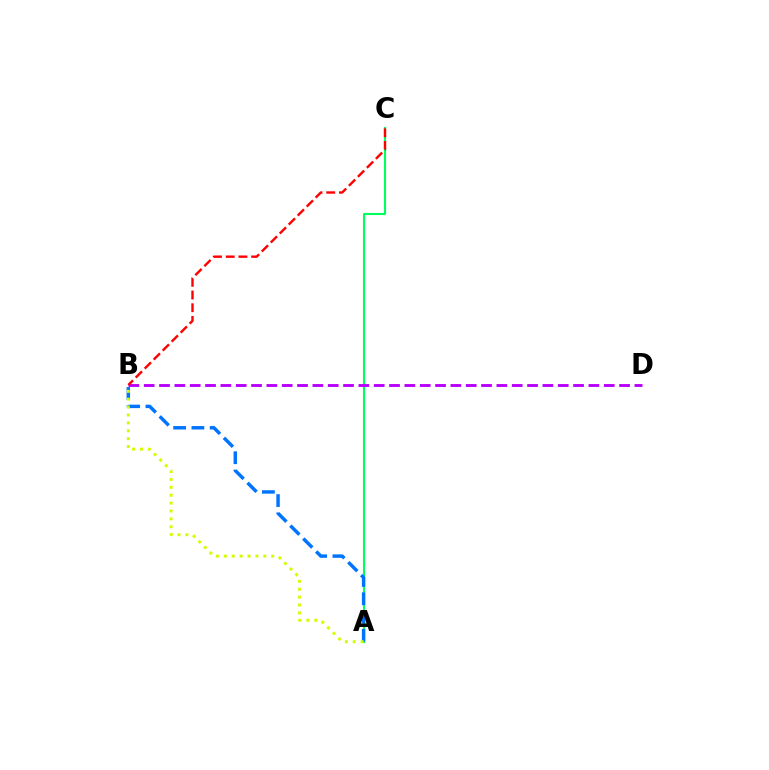{('A', 'C'): [{'color': '#00ff5c', 'line_style': 'solid', 'thickness': 1.52}], ('A', 'B'): [{'color': '#0074ff', 'line_style': 'dashed', 'thickness': 2.48}, {'color': '#d1ff00', 'line_style': 'dotted', 'thickness': 2.14}], ('B', 'D'): [{'color': '#b900ff', 'line_style': 'dashed', 'thickness': 2.08}], ('B', 'C'): [{'color': '#ff0000', 'line_style': 'dashed', 'thickness': 1.73}]}